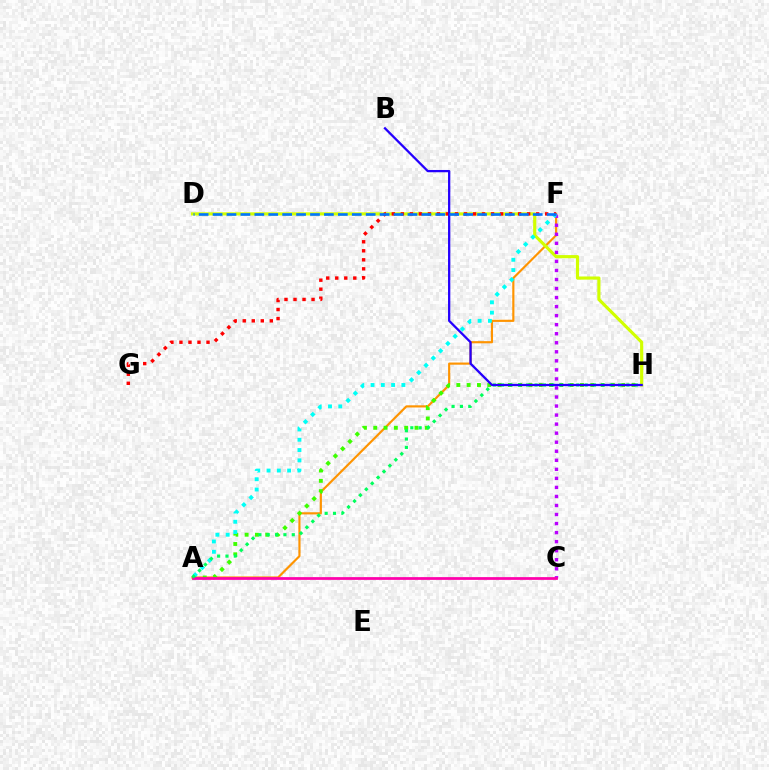{('A', 'F'): [{'color': '#ff9400', 'line_style': 'solid', 'thickness': 1.56}, {'color': '#00fff6', 'line_style': 'dotted', 'thickness': 2.79}], ('D', 'H'): [{'color': '#d1ff00', 'line_style': 'solid', 'thickness': 2.27}], ('A', 'H'): [{'color': '#3dff00', 'line_style': 'dotted', 'thickness': 2.8}, {'color': '#00ff5c', 'line_style': 'dotted', 'thickness': 2.27}], ('C', 'F'): [{'color': '#b900ff', 'line_style': 'dotted', 'thickness': 2.46}], ('A', 'C'): [{'color': '#ff00ac', 'line_style': 'solid', 'thickness': 1.97}], ('F', 'G'): [{'color': '#ff0000', 'line_style': 'dotted', 'thickness': 2.45}], ('B', 'H'): [{'color': '#2500ff', 'line_style': 'solid', 'thickness': 1.64}], ('D', 'F'): [{'color': '#0074ff', 'line_style': 'dashed', 'thickness': 1.89}]}